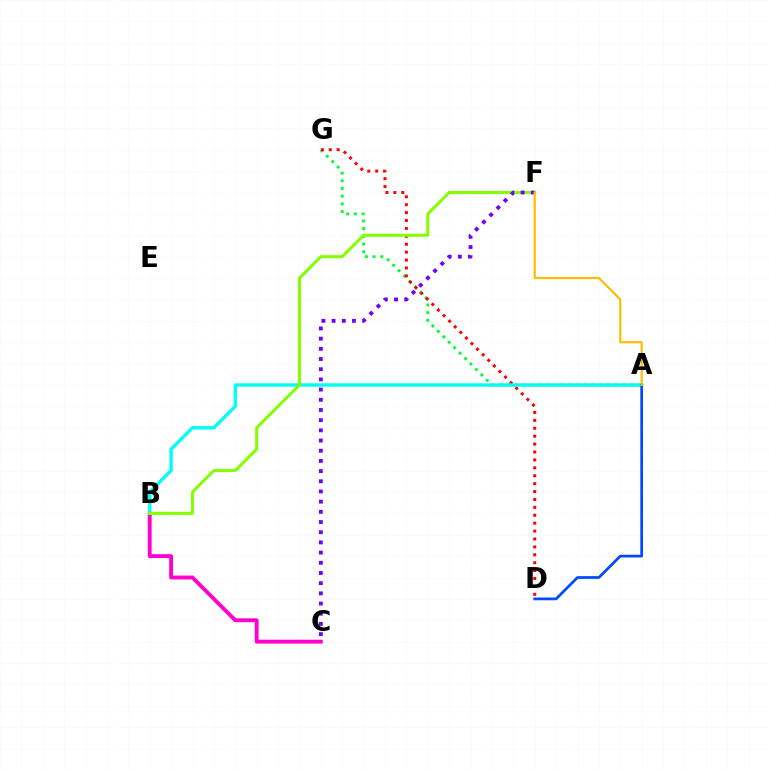{('A', 'G'): [{'color': '#00ff39', 'line_style': 'dotted', 'thickness': 2.09}], ('B', 'C'): [{'color': '#ff00cf', 'line_style': 'solid', 'thickness': 2.78}], ('D', 'G'): [{'color': '#ff0000', 'line_style': 'dotted', 'thickness': 2.15}], ('A', 'B'): [{'color': '#00fff6', 'line_style': 'solid', 'thickness': 2.43}], ('B', 'F'): [{'color': '#84ff00', 'line_style': 'solid', 'thickness': 2.18}], ('C', 'F'): [{'color': '#7200ff', 'line_style': 'dotted', 'thickness': 2.77}], ('A', 'D'): [{'color': '#004bff', 'line_style': 'solid', 'thickness': 1.97}], ('A', 'F'): [{'color': '#ffbd00', 'line_style': 'solid', 'thickness': 1.57}]}